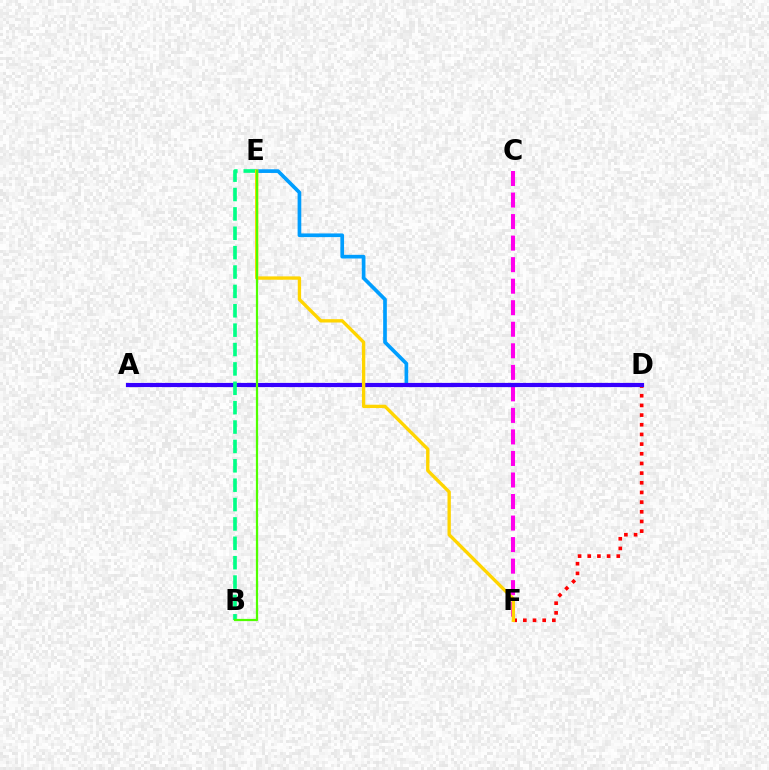{('C', 'F'): [{'color': '#ff00ed', 'line_style': 'dashed', 'thickness': 2.93}], ('D', 'E'): [{'color': '#009eff', 'line_style': 'solid', 'thickness': 2.65}], ('D', 'F'): [{'color': '#ff0000', 'line_style': 'dotted', 'thickness': 2.63}], ('A', 'D'): [{'color': '#3700ff', 'line_style': 'solid', 'thickness': 3.0}], ('B', 'E'): [{'color': '#00ff86', 'line_style': 'dashed', 'thickness': 2.63}, {'color': '#4fff00', 'line_style': 'solid', 'thickness': 1.6}], ('E', 'F'): [{'color': '#ffd500', 'line_style': 'solid', 'thickness': 2.41}]}